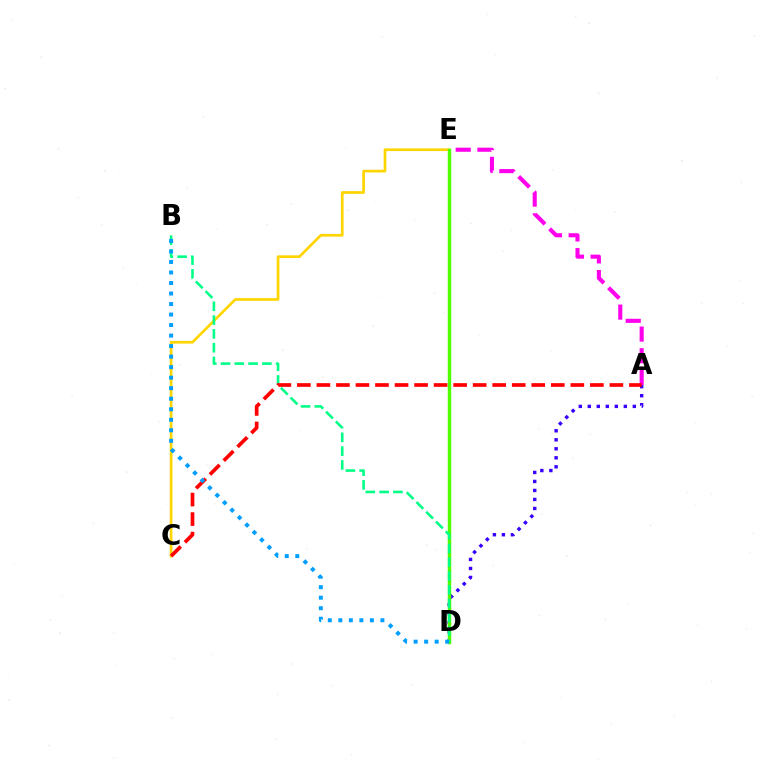{('C', 'E'): [{'color': '#ffd500', 'line_style': 'solid', 'thickness': 1.93}], ('A', 'D'): [{'color': '#3700ff', 'line_style': 'dotted', 'thickness': 2.45}], ('A', 'E'): [{'color': '#ff00ed', 'line_style': 'dashed', 'thickness': 2.95}], ('D', 'E'): [{'color': '#4fff00', 'line_style': 'solid', 'thickness': 2.49}], ('B', 'D'): [{'color': '#00ff86', 'line_style': 'dashed', 'thickness': 1.87}, {'color': '#009eff', 'line_style': 'dotted', 'thickness': 2.86}], ('A', 'C'): [{'color': '#ff0000', 'line_style': 'dashed', 'thickness': 2.65}]}